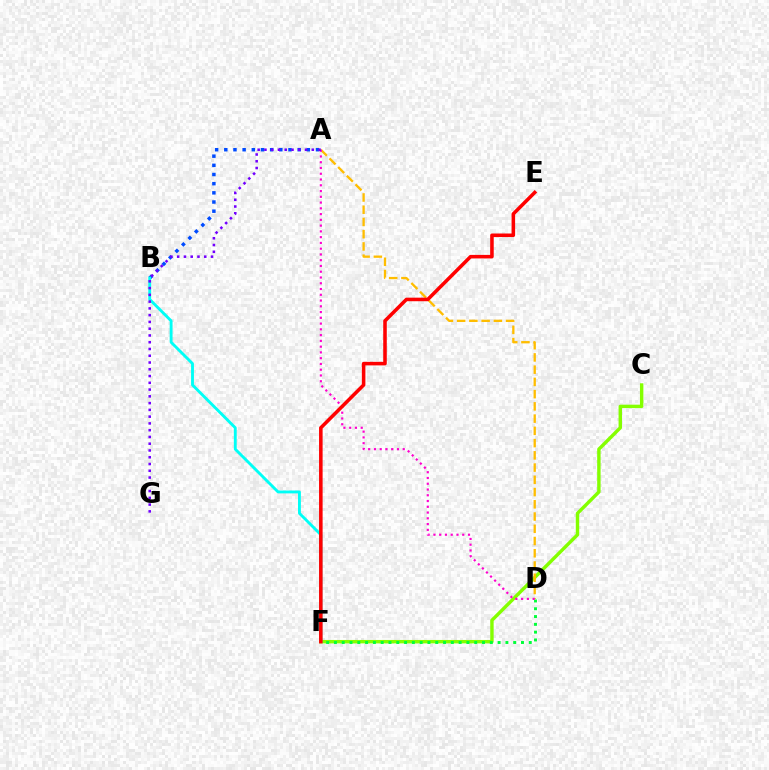{('A', 'B'): [{'color': '#004bff', 'line_style': 'dotted', 'thickness': 2.49}], ('C', 'F'): [{'color': '#84ff00', 'line_style': 'solid', 'thickness': 2.46}], ('B', 'F'): [{'color': '#00fff6', 'line_style': 'solid', 'thickness': 2.07}], ('D', 'F'): [{'color': '#00ff39', 'line_style': 'dotted', 'thickness': 2.12}], ('A', 'D'): [{'color': '#ffbd00', 'line_style': 'dashed', 'thickness': 1.66}, {'color': '#ff00cf', 'line_style': 'dotted', 'thickness': 1.57}], ('A', 'G'): [{'color': '#7200ff', 'line_style': 'dotted', 'thickness': 1.84}], ('E', 'F'): [{'color': '#ff0000', 'line_style': 'solid', 'thickness': 2.56}]}